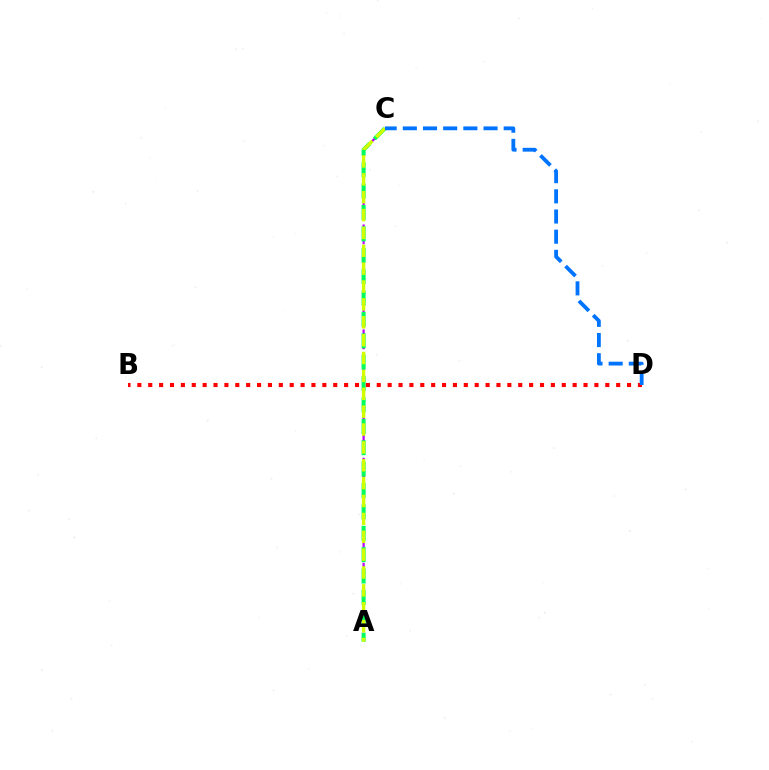{('A', 'C'): [{'color': '#b900ff', 'line_style': 'dashed', 'thickness': 1.58}, {'color': '#00ff5c', 'line_style': 'dashed', 'thickness': 2.91}, {'color': '#d1ff00', 'line_style': 'dashed', 'thickness': 2.43}], ('B', 'D'): [{'color': '#ff0000', 'line_style': 'dotted', 'thickness': 2.96}], ('C', 'D'): [{'color': '#0074ff', 'line_style': 'dashed', 'thickness': 2.74}]}